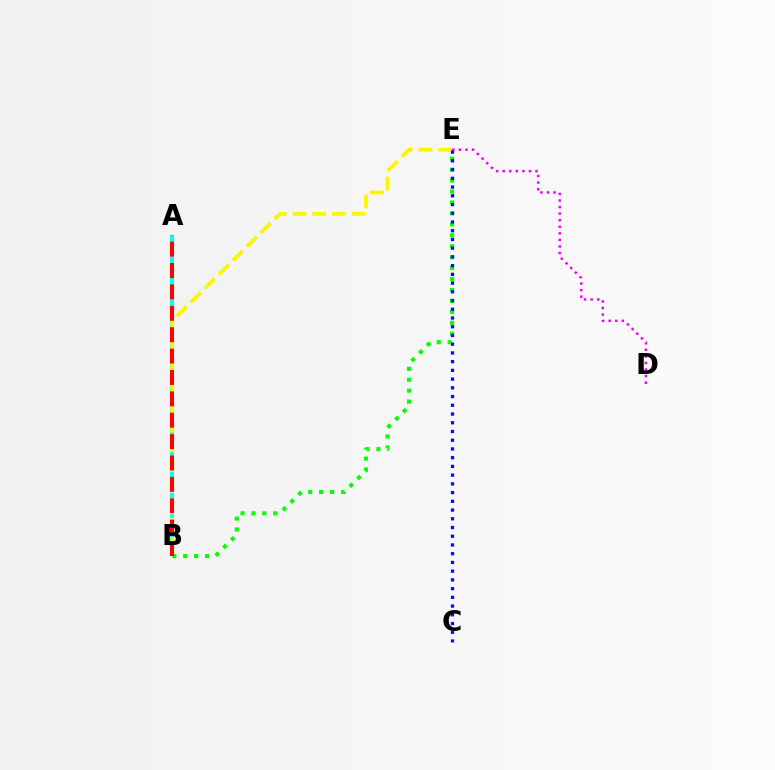{('B', 'E'): [{'color': '#08ff00', 'line_style': 'dotted', 'thickness': 2.97}, {'color': '#fcf500', 'line_style': 'dashed', 'thickness': 2.68}], ('D', 'E'): [{'color': '#ee00ff', 'line_style': 'dotted', 'thickness': 1.79}], ('A', 'B'): [{'color': '#00fff6', 'line_style': 'dashed', 'thickness': 2.92}, {'color': '#ff0000', 'line_style': 'dashed', 'thickness': 2.9}], ('C', 'E'): [{'color': '#0010ff', 'line_style': 'dotted', 'thickness': 2.37}]}